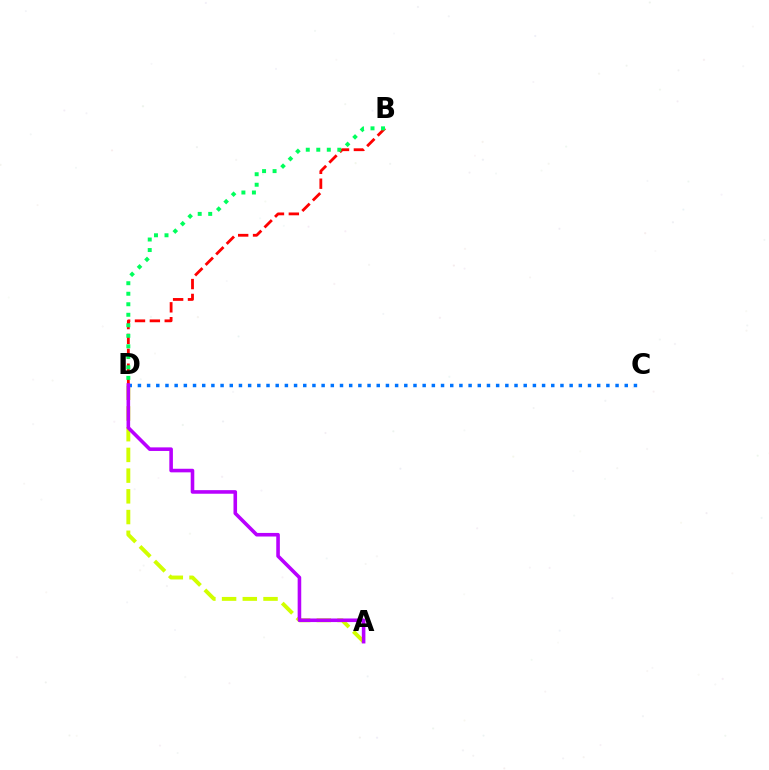{('B', 'D'): [{'color': '#ff0000', 'line_style': 'dashed', 'thickness': 2.02}, {'color': '#00ff5c', 'line_style': 'dotted', 'thickness': 2.86}], ('A', 'D'): [{'color': '#d1ff00', 'line_style': 'dashed', 'thickness': 2.81}, {'color': '#b900ff', 'line_style': 'solid', 'thickness': 2.58}], ('C', 'D'): [{'color': '#0074ff', 'line_style': 'dotted', 'thickness': 2.5}]}